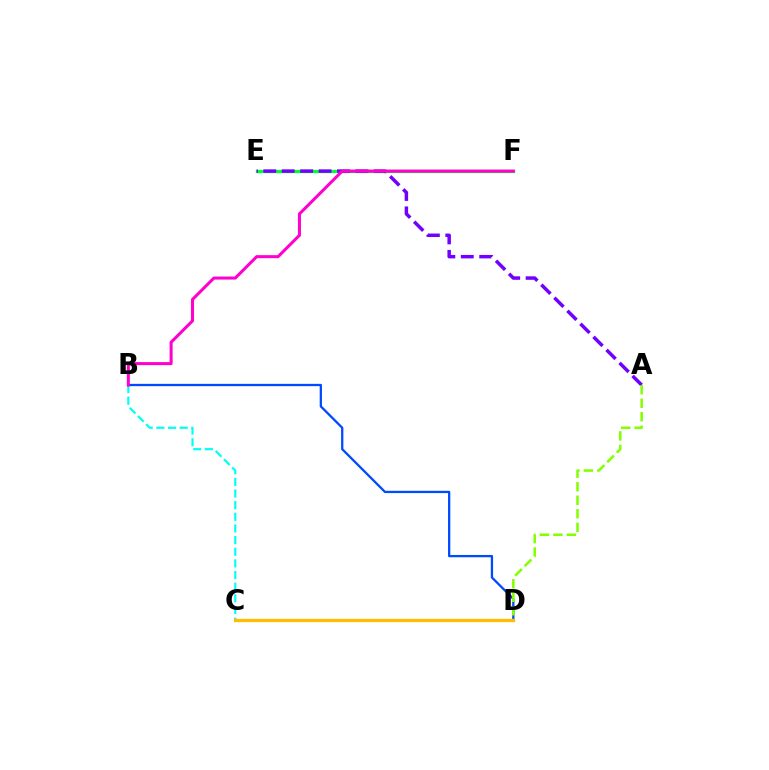{('E', 'F'): [{'color': '#00ff39', 'line_style': 'solid', 'thickness': 2.36}], ('C', 'D'): [{'color': '#ff0000', 'line_style': 'solid', 'thickness': 1.81}, {'color': '#ffbd00', 'line_style': 'solid', 'thickness': 2.38}], ('A', 'E'): [{'color': '#7200ff', 'line_style': 'dashed', 'thickness': 2.5}], ('B', 'C'): [{'color': '#00fff6', 'line_style': 'dashed', 'thickness': 1.58}], ('B', 'D'): [{'color': '#004bff', 'line_style': 'solid', 'thickness': 1.65}], ('B', 'F'): [{'color': '#ff00cf', 'line_style': 'solid', 'thickness': 2.19}], ('A', 'D'): [{'color': '#84ff00', 'line_style': 'dashed', 'thickness': 1.84}]}